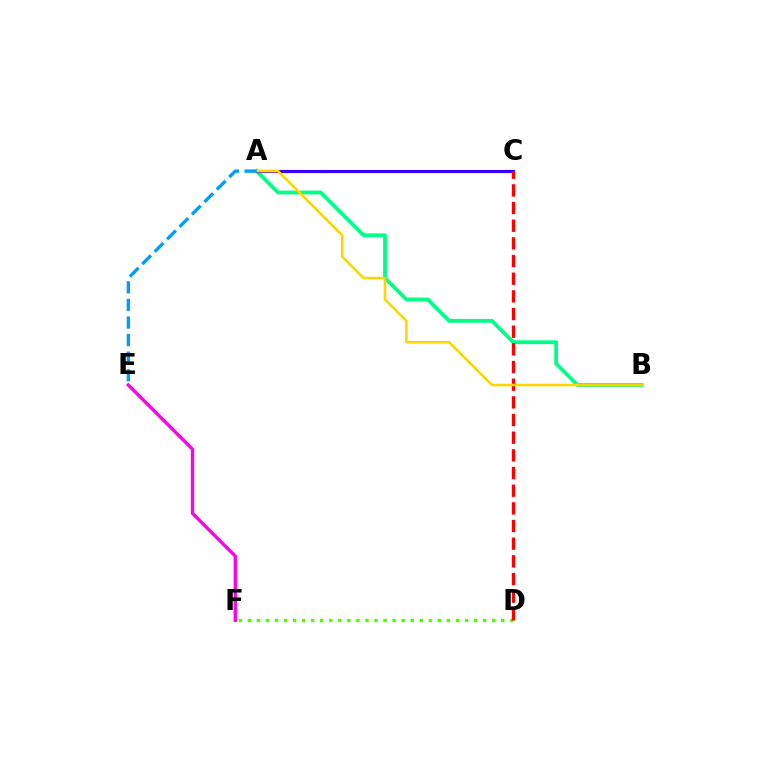{('A', 'B'): [{'color': '#00ff86', 'line_style': 'solid', 'thickness': 2.73}, {'color': '#ffd500', 'line_style': 'solid', 'thickness': 1.84}], ('A', 'C'): [{'color': '#3700ff', 'line_style': 'solid', 'thickness': 2.28}], ('D', 'F'): [{'color': '#4fff00', 'line_style': 'dotted', 'thickness': 2.46}], ('C', 'D'): [{'color': '#ff0000', 'line_style': 'dashed', 'thickness': 2.4}], ('A', 'E'): [{'color': '#009eff', 'line_style': 'dashed', 'thickness': 2.39}], ('E', 'F'): [{'color': '#ff00ed', 'line_style': 'solid', 'thickness': 2.43}]}